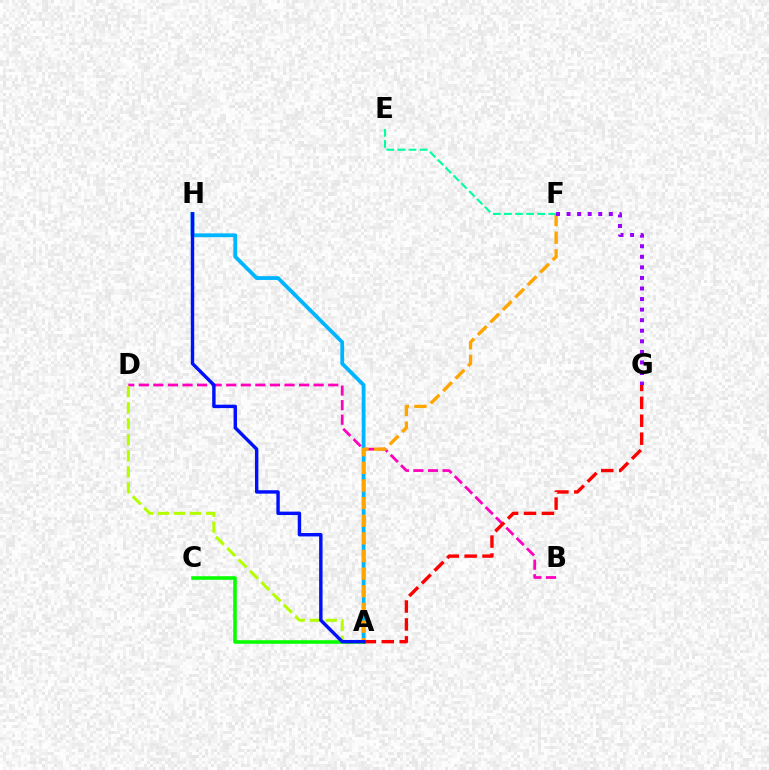{('A', 'H'): [{'color': '#00b5ff', 'line_style': 'solid', 'thickness': 2.73}, {'color': '#0010ff', 'line_style': 'solid', 'thickness': 2.46}], ('A', 'C'): [{'color': '#08ff00', 'line_style': 'solid', 'thickness': 2.59}], ('B', 'D'): [{'color': '#ff00bd', 'line_style': 'dashed', 'thickness': 1.98}], ('A', 'F'): [{'color': '#ffa500', 'line_style': 'dashed', 'thickness': 2.4}], ('A', 'G'): [{'color': '#ff0000', 'line_style': 'dashed', 'thickness': 2.43}], ('F', 'G'): [{'color': '#9b00ff', 'line_style': 'dotted', 'thickness': 2.87}], ('A', 'D'): [{'color': '#b3ff00', 'line_style': 'dashed', 'thickness': 2.18}], ('E', 'F'): [{'color': '#00ff9d', 'line_style': 'dashed', 'thickness': 1.51}]}